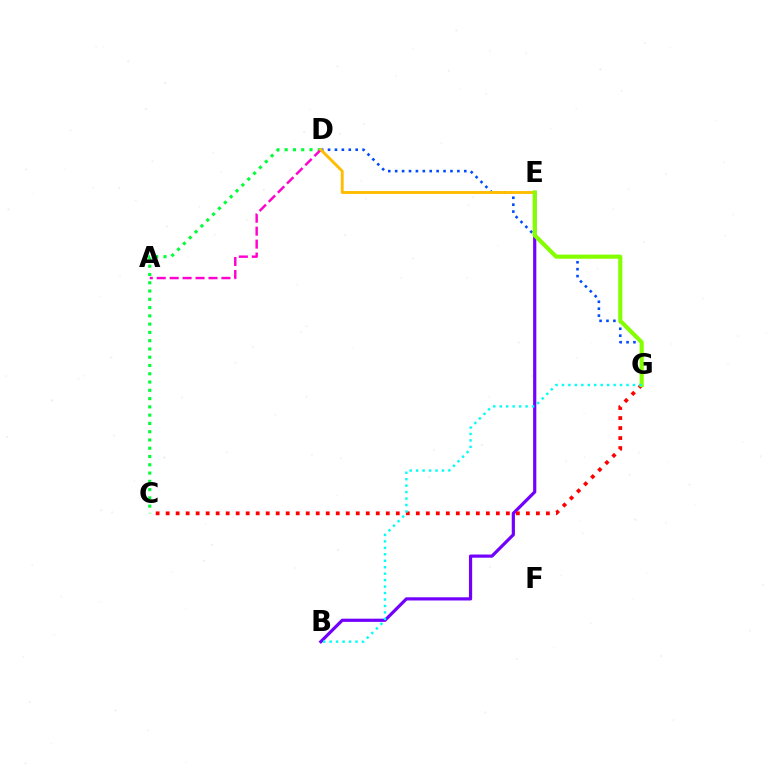{('D', 'G'): [{'color': '#004bff', 'line_style': 'dotted', 'thickness': 1.88}], ('C', 'D'): [{'color': '#00ff39', 'line_style': 'dotted', 'thickness': 2.25}], ('A', 'D'): [{'color': '#ff00cf', 'line_style': 'dashed', 'thickness': 1.76}], ('D', 'E'): [{'color': '#ffbd00', 'line_style': 'solid', 'thickness': 2.09}], ('B', 'E'): [{'color': '#7200ff', 'line_style': 'solid', 'thickness': 2.3}], ('C', 'G'): [{'color': '#ff0000', 'line_style': 'dotted', 'thickness': 2.72}], ('E', 'G'): [{'color': '#84ff00', 'line_style': 'solid', 'thickness': 2.98}], ('B', 'G'): [{'color': '#00fff6', 'line_style': 'dotted', 'thickness': 1.75}]}